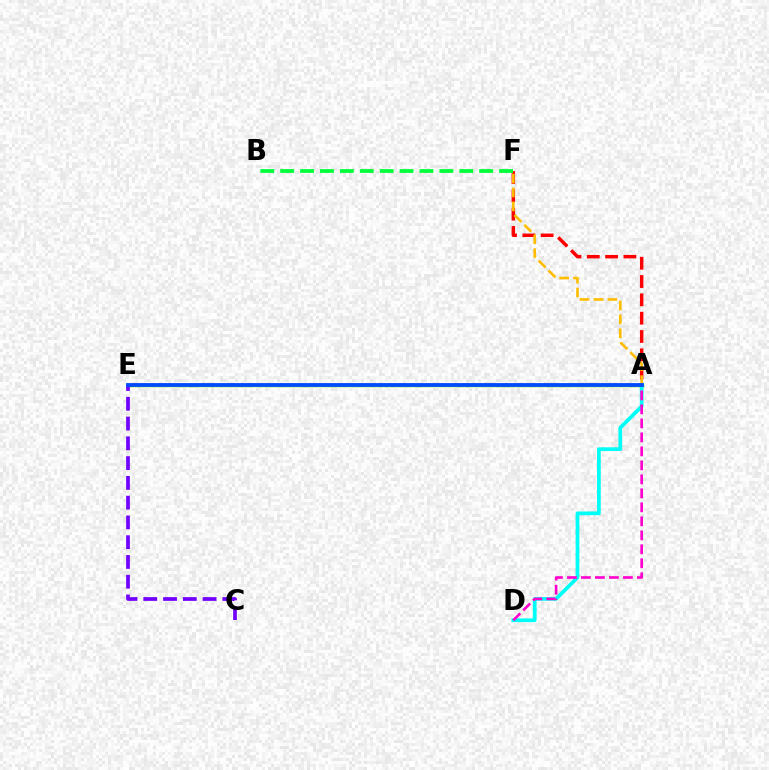{('A', 'F'): [{'color': '#ff0000', 'line_style': 'dashed', 'thickness': 2.49}, {'color': '#ffbd00', 'line_style': 'dashed', 'thickness': 1.89}], ('B', 'F'): [{'color': '#00ff39', 'line_style': 'dashed', 'thickness': 2.7}], ('A', 'E'): [{'color': '#84ff00', 'line_style': 'solid', 'thickness': 2.52}, {'color': '#004bff', 'line_style': 'solid', 'thickness': 2.75}], ('A', 'D'): [{'color': '#00fff6', 'line_style': 'solid', 'thickness': 2.69}, {'color': '#ff00cf', 'line_style': 'dashed', 'thickness': 1.9}], ('C', 'E'): [{'color': '#7200ff', 'line_style': 'dashed', 'thickness': 2.69}]}